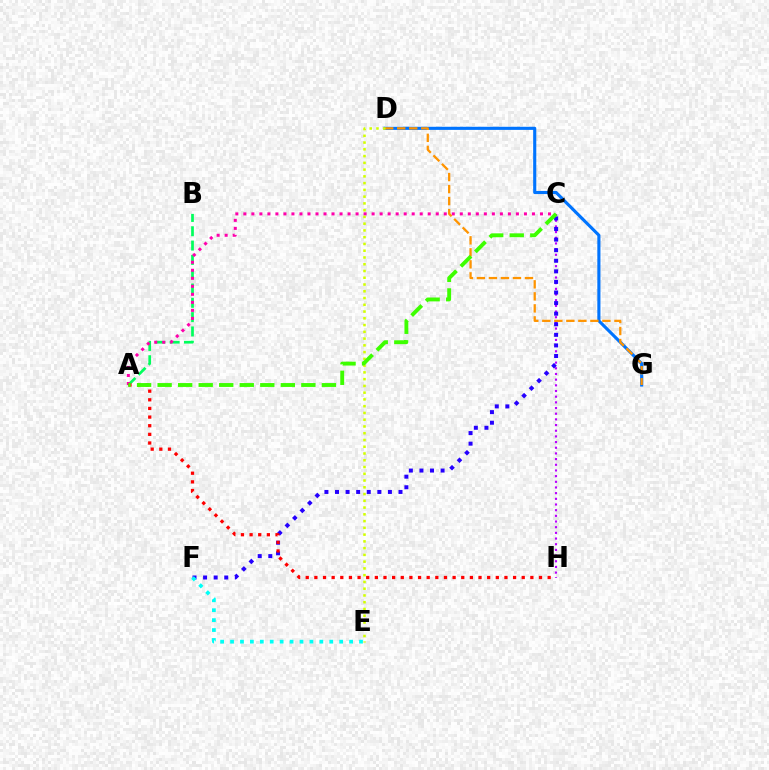{('C', 'H'): [{'color': '#b900ff', 'line_style': 'dotted', 'thickness': 1.54}], ('A', 'B'): [{'color': '#00ff5c', 'line_style': 'dashed', 'thickness': 1.94}], ('A', 'C'): [{'color': '#ff00ac', 'line_style': 'dotted', 'thickness': 2.18}, {'color': '#3dff00', 'line_style': 'dashed', 'thickness': 2.79}], ('C', 'F'): [{'color': '#2500ff', 'line_style': 'dotted', 'thickness': 2.88}], ('A', 'H'): [{'color': '#ff0000', 'line_style': 'dotted', 'thickness': 2.35}], ('D', 'G'): [{'color': '#0074ff', 'line_style': 'solid', 'thickness': 2.25}, {'color': '#ff9400', 'line_style': 'dashed', 'thickness': 1.63}], ('E', 'F'): [{'color': '#00fff6', 'line_style': 'dotted', 'thickness': 2.7}], ('D', 'E'): [{'color': '#d1ff00', 'line_style': 'dotted', 'thickness': 1.84}]}